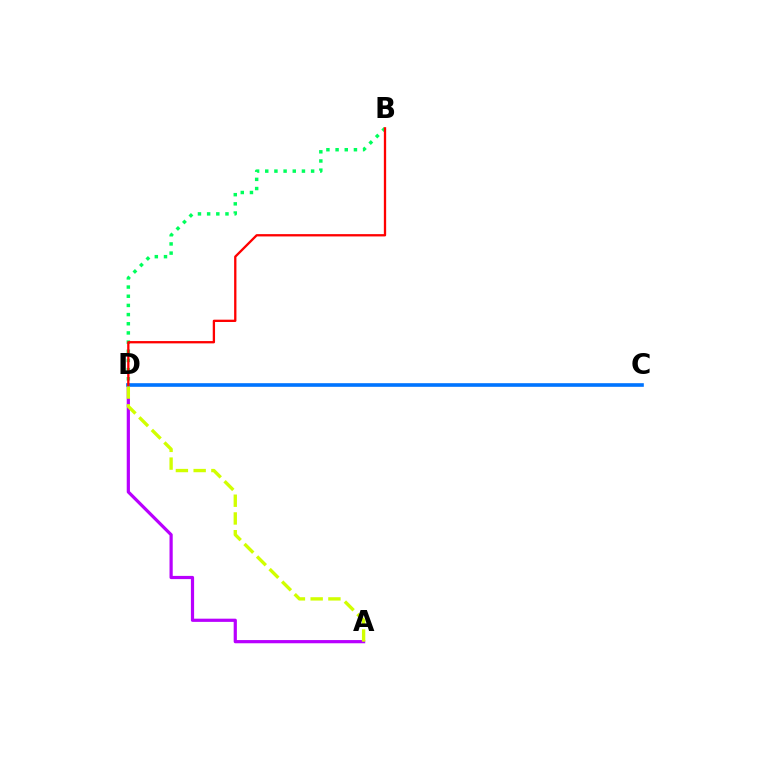{('A', 'D'): [{'color': '#b900ff', 'line_style': 'solid', 'thickness': 2.31}, {'color': '#d1ff00', 'line_style': 'dashed', 'thickness': 2.41}], ('C', 'D'): [{'color': '#0074ff', 'line_style': 'solid', 'thickness': 2.61}], ('B', 'D'): [{'color': '#00ff5c', 'line_style': 'dotted', 'thickness': 2.49}, {'color': '#ff0000', 'line_style': 'solid', 'thickness': 1.66}]}